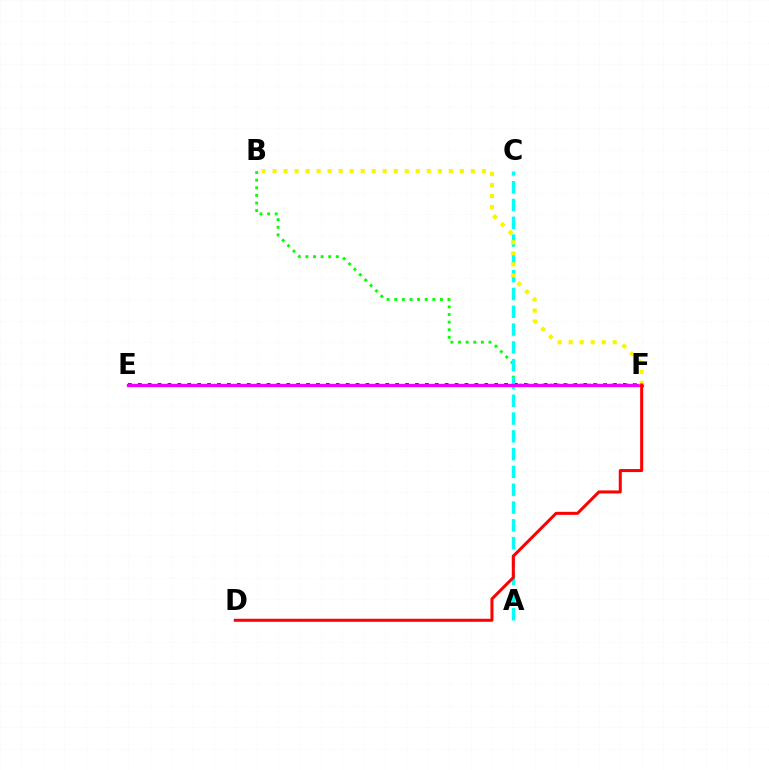{('E', 'F'): [{'color': '#0010ff', 'line_style': 'dotted', 'thickness': 2.69}, {'color': '#ee00ff', 'line_style': 'solid', 'thickness': 2.38}], ('B', 'F'): [{'color': '#08ff00', 'line_style': 'dotted', 'thickness': 2.07}, {'color': '#fcf500', 'line_style': 'dotted', 'thickness': 2.99}], ('A', 'C'): [{'color': '#00fff6', 'line_style': 'dashed', 'thickness': 2.42}], ('D', 'F'): [{'color': '#ff0000', 'line_style': 'solid', 'thickness': 2.18}]}